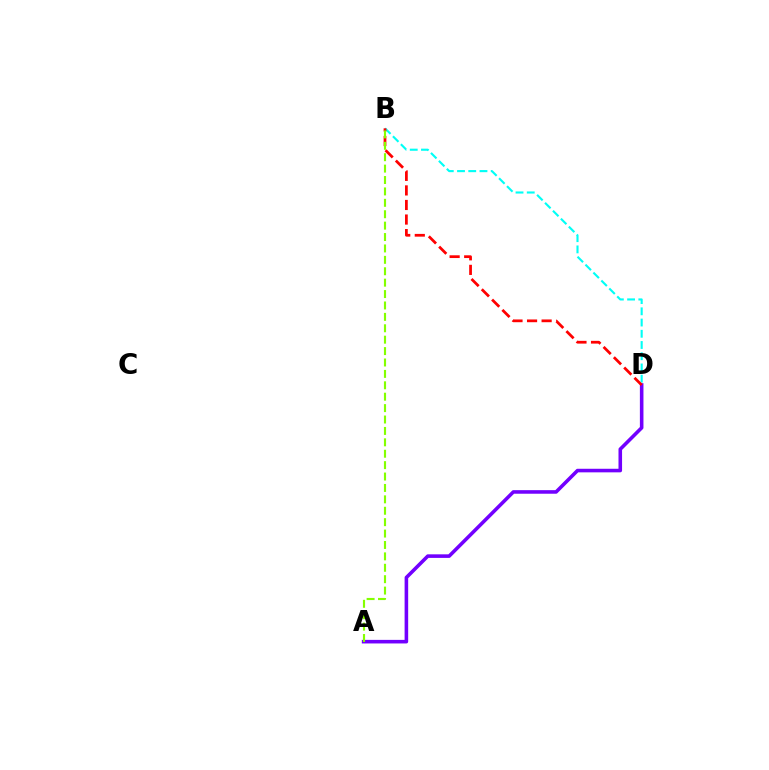{('B', 'D'): [{'color': '#00fff6', 'line_style': 'dashed', 'thickness': 1.53}, {'color': '#ff0000', 'line_style': 'dashed', 'thickness': 1.98}], ('A', 'D'): [{'color': '#7200ff', 'line_style': 'solid', 'thickness': 2.57}], ('A', 'B'): [{'color': '#84ff00', 'line_style': 'dashed', 'thickness': 1.55}]}